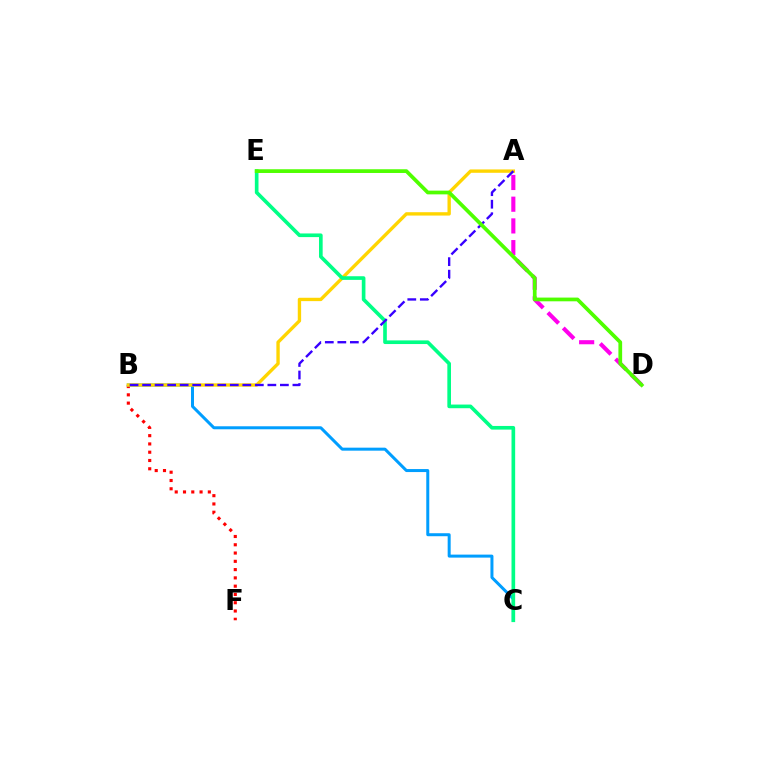{('B', 'F'): [{'color': '#ff0000', 'line_style': 'dotted', 'thickness': 2.25}], ('B', 'C'): [{'color': '#009eff', 'line_style': 'solid', 'thickness': 2.16}], ('A', 'D'): [{'color': '#ff00ed', 'line_style': 'dashed', 'thickness': 2.95}], ('A', 'B'): [{'color': '#ffd500', 'line_style': 'solid', 'thickness': 2.42}, {'color': '#3700ff', 'line_style': 'dashed', 'thickness': 1.7}], ('C', 'E'): [{'color': '#00ff86', 'line_style': 'solid', 'thickness': 2.63}], ('D', 'E'): [{'color': '#4fff00', 'line_style': 'solid', 'thickness': 2.68}]}